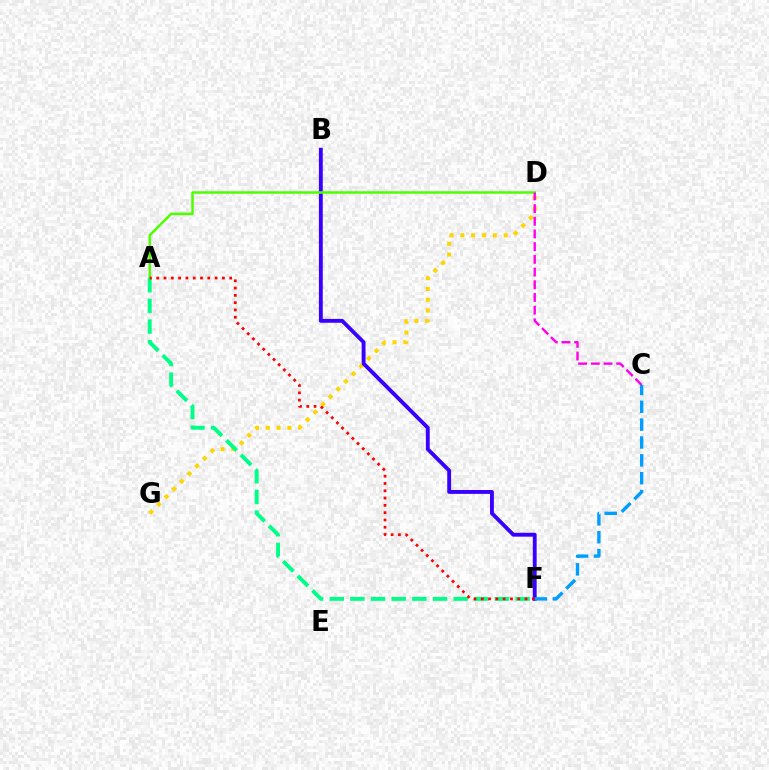{('D', 'G'): [{'color': '#ffd500', 'line_style': 'dotted', 'thickness': 2.94}], ('B', 'F'): [{'color': '#3700ff', 'line_style': 'solid', 'thickness': 2.78}], ('A', 'D'): [{'color': '#4fff00', 'line_style': 'solid', 'thickness': 1.81}], ('A', 'F'): [{'color': '#00ff86', 'line_style': 'dashed', 'thickness': 2.81}, {'color': '#ff0000', 'line_style': 'dotted', 'thickness': 1.98}], ('C', 'D'): [{'color': '#ff00ed', 'line_style': 'dashed', 'thickness': 1.72}], ('C', 'F'): [{'color': '#009eff', 'line_style': 'dashed', 'thickness': 2.42}]}